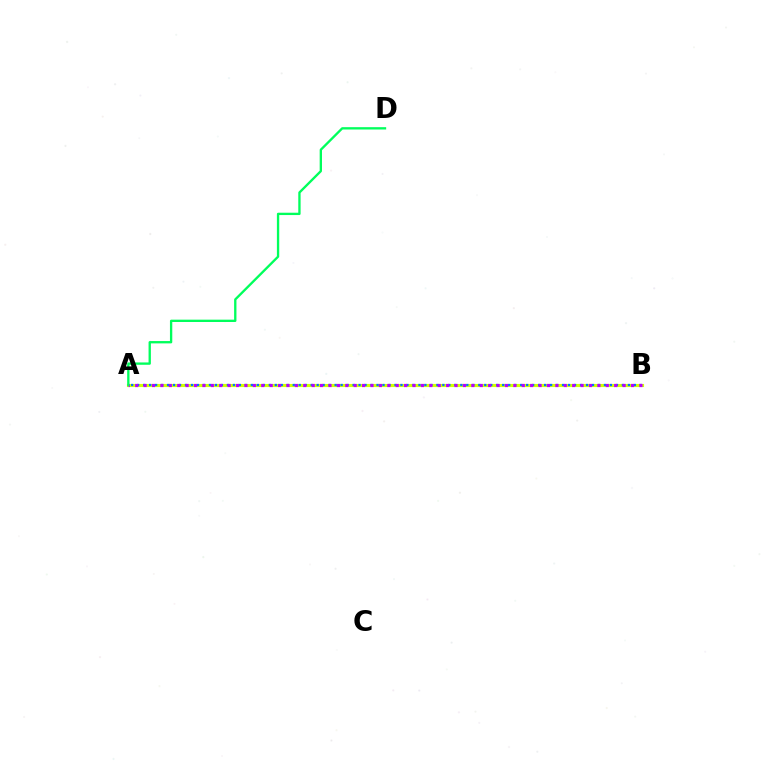{('A', 'B'): [{'color': '#ff0000', 'line_style': 'dashed', 'thickness': 1.84}, {'color': '#d1ff00', 'line_style': 'solid', 'thickness': 2.25}, {'color': '#0074ff', 'line_style': 'dotted', 'thickness': 1.63}, {'color': '#b900ff', 'line_style': 'dotted', 'thickness': 2.28}], ('A', 'D'): [{'color': '#00ff5c', 'line_style': 'solid', 'thickness': 1.68}]}